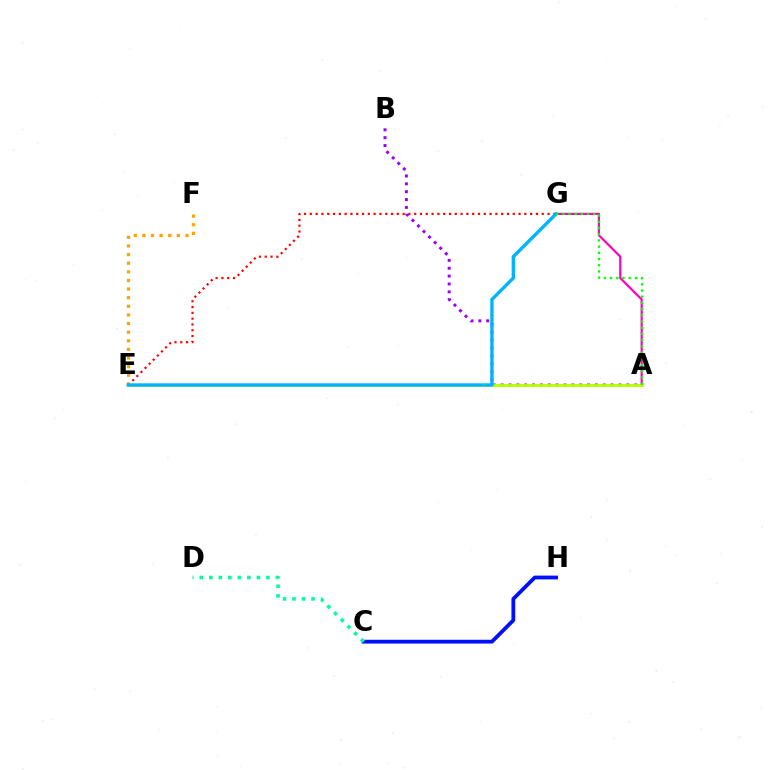{('A', 'G'): [{'color': '#ff00bd', 'line_style': 'solid', 'thickness': 1.58}, {'color': '#08ff00', 'line_style': 'dotted', 'thickness': 1.69}], ('C', 'H'): [{'color': '#0010ff', 'line_style': 'solid', 'thickness': 2.74}], ('E', 'G'): [{'color': '#ff0000', 'line_style': 'dotted', 'thickness': 1.58}, {'color': '#00b5ff', 'line_style': 'solid', 'thickness': 2.43}], ('A', 'B'): [{'color': '#9b00ff', 'line_style': 'dotted', 'thickness': 2.13}], ('A', 'E'): [{'color': '#b3ff00', 'line_style': 'solid', 'thickness': 2.04}], ('E', 'F'): [{'color': '#ffa500', 'line_style': 'dotted', 'thickness': 2.34}], ('C', 'D'): [{'color': '#00ff9d', 'line_style': 'dotted', 'thickness': 2.58}]}